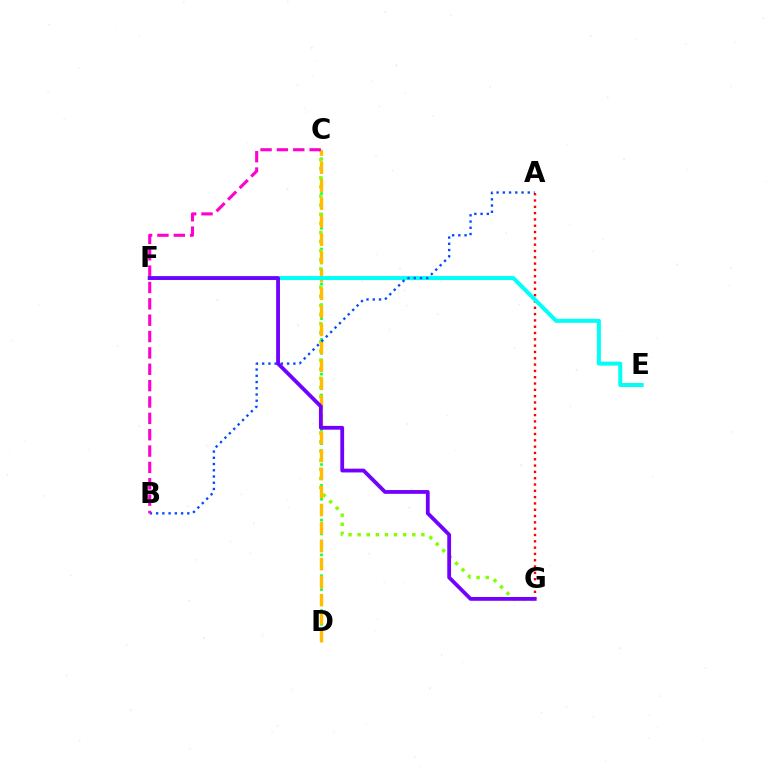{('C', 'D'): [{'color': '#00ff39', 'line_style': 'dotted', 'thickness': 1.89}, {'color': '#ffbd00', 'line_style': 'dashed', 'thickness': 2.45}], ('A', 'G'): [{'color': '#ff0000', 'line_style': 'dotted', 'thickness': 1.71}], ('C', 'G'): [{'color': '#84ff00', 'line_style': 'dotted', 'thickness': 2.48}], ('E', 'F'): [{'color': '#00fff6', 'line_style': 'solid', 'thickness': 2.87}], ('A', 'B'): [{'color': '#004bff', 'line_style': 'dotted', 'thickness': 1.69}], ('B', 'C'): [{'color': '#ff00cf', 'line_style': 'dashed', 'thickness': 2.22}], ('F', 'G'): [{'color': '#7200ff', 'line_style': 'solid', 'thickness': 2.73}]}